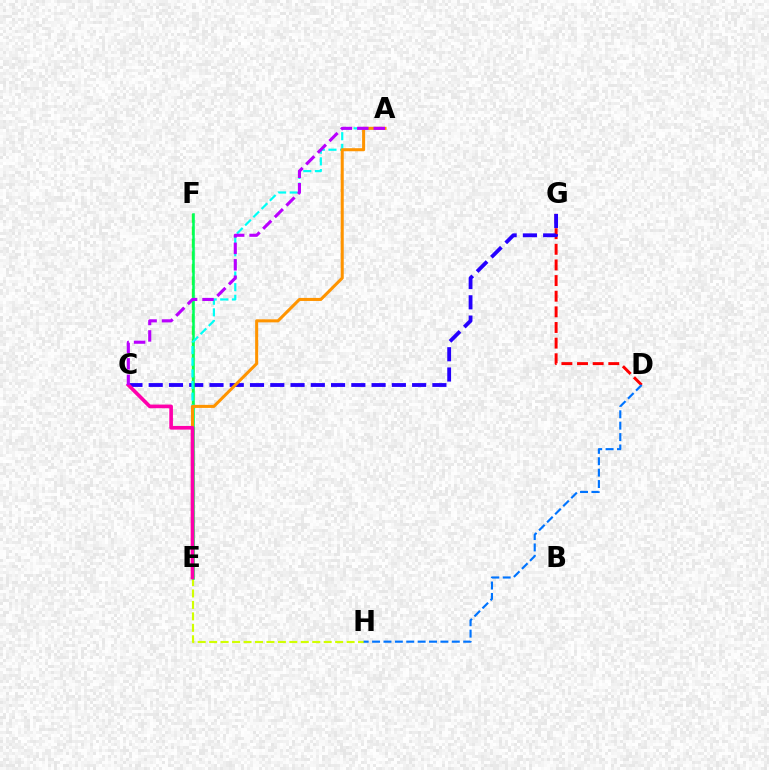{('E', 'H'): [{'color': '#d1ff00', 'line_style': 'dashed', 'thickness': 1.56}], ('E', 'F'): [{'color': '#3dff00', 'line_style': 'dashed', 'thickness': 1.69}, {'color': '#00ff5c', 'line_style': 'solid', 'thickness': 1.82}], ('D', 'G'): [{'color': '#ff0000', 'line_style': 'dashed', 'thickness': 2.12}], ('C', 'G'): [{'color': '#2500ff', 'line_style': 'dashed', 'thickness': 2.75}], ('D', 'H'): [{'color': '#0074ff', 'line_style': 'dashed', 'thickness': 1.55}], ('A', 'E'): [{'color': '#00fff6', 'line_style': 'dashed', 'thickness': 1.58}, {'color': '#ff9400', 'line_style': 'solid', 'thickness': 2.19}], ('C', 'E'): [{'color': '#ff00ac', 'line_style': 'solid', 'thickness': 2.63}], ('A', 'C'): [{'color': '#b900ff', 'line_style': 'dashed', 'thickness': 2.23}]}